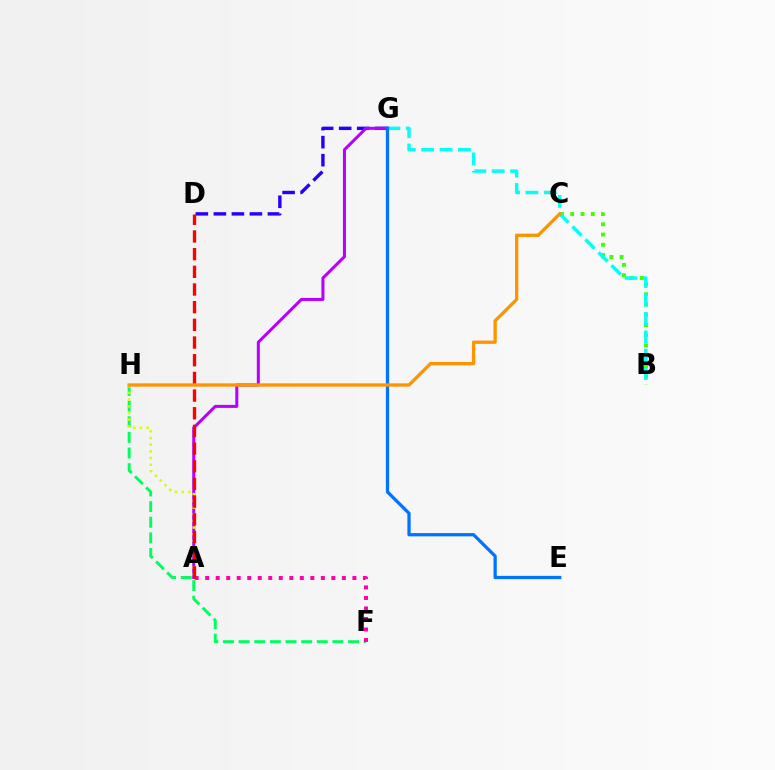{('B', 'C'): [{'color': '#3dff00', 'line_style': 'dotted', 'thickness': 2.79}], ('B', 'G'): [{'color': '#00fff6', 'line_style': 'dashed', 'thickness': 2.5}], ('D', 'G'): [{'color': '#2500ff', 'line_style': 'dashed', 'thickness': 2.45}], ('A', 'G'): [{'color': '#b900ff', 'line_style': 'solid', 'thickness': 2.18}], ('F', 'H'): [{'color': '#00ff5c', 'line_style': 'dashed', 'thickness': 2.12}], ('A', 'H'): [{'color': '#d1ff00', 'line_style': 'dotted', 'thickness': 1.81}], ('E', 'G'): [{'color': '#0074ff', 'line_style': 'solid', 'thickness': 2.35}], ('A', 'F'): [{'color': '#ff00ac', 'line_style': 'dotted', 'thickness': 2.86}], ('A', 'D'): [{'color': '#ff0000', 'line_style': 'dashed', 'thickness': 2.4}], ('C', 'H'): [{'color': '#ff9400', 'line_style': 'solid', 'thickness': 2.38}]}